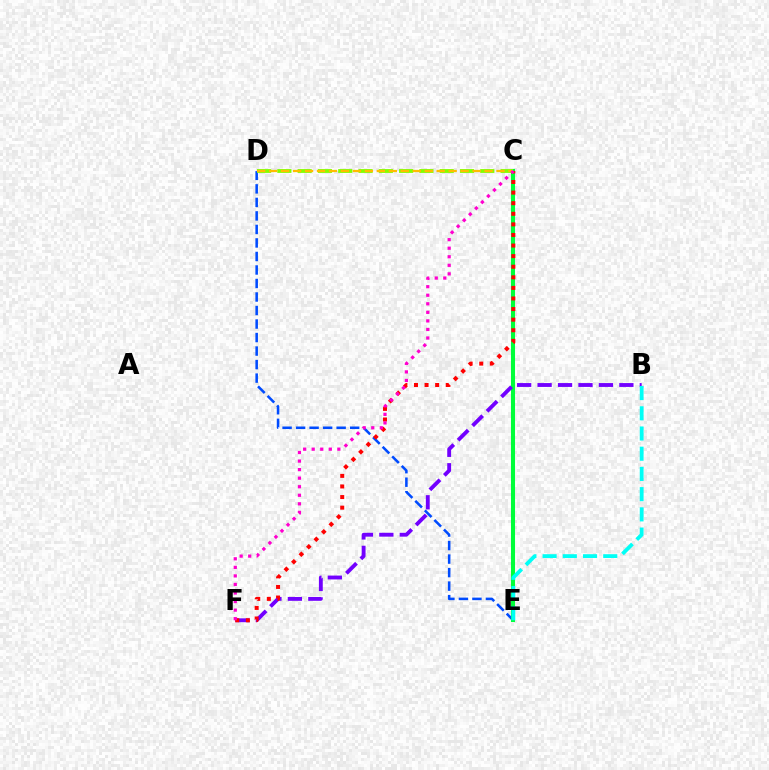{('D', 'E'): [{'color': '#004bff', 'line_style': 'dashed', 'thickness': 1.84}], ('C', 'E'): [{'color': '#00ff39', 'line_style': 'solid', 'thickness': 2.93}], ('C', 'D'): [{'color': '#84ff00', 'line_style': 'dashed', 'thickness': 2.76}, {'color': '#ffbd00', 'line_style': 'dashed', 'thickness': 1.63}], ('B', 'F'): [{'color': '#7200ff', 'line_style': 'dashed', 'thickness': 2.78}], ('B', 'E'): [{'color': '#00fff6', 'line_style': 'dashed', 'thickness': 2.75}], ('C', 'F'): [{'color': '#ff0000', 'line_style': 'dotted', 'thickness': 2.88}, {'color': '#ff00cf', 'line_style': 'dotted', 'thickness': 2.32}]}